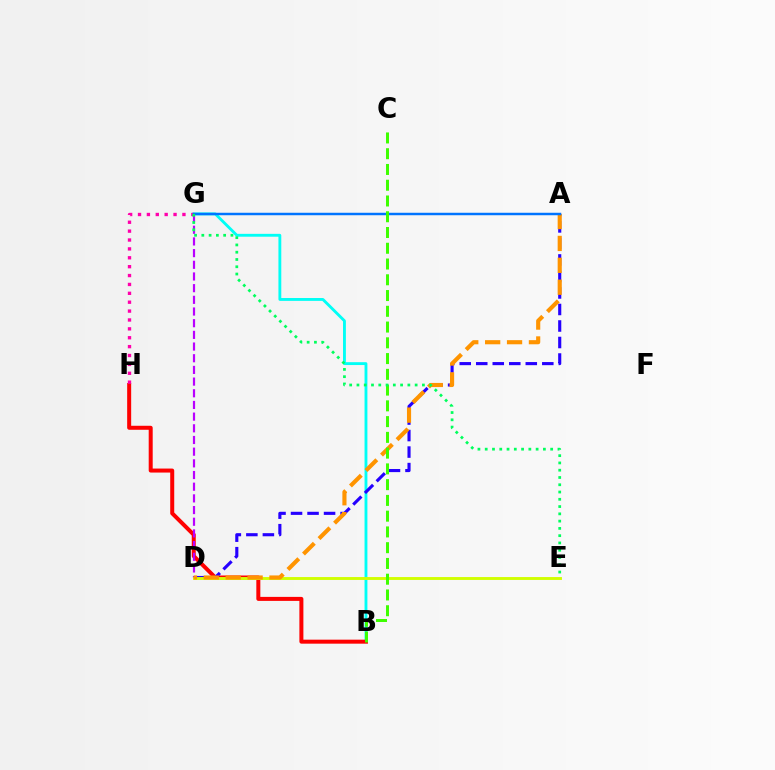{('B', 'G'): [{'color': '#00fff6', 'line_style': 'solid', 'thickness': 2.06}], ('B', 'H'): [{'color': '#ff0000', 'line_style': 'solid', 'thickness': 2.88}], ('D', 'G'): [{'color': '#b900ff', 'line_style': 'dashed', 'thickness': 1.59}], ('G', 'H'): [{'color': '#ff00ac', 'line_style': 'dotted', 'thickness': 2.41}], ('A', 'D'): [{'color': '#2500ff', 'line_style': 'dashed', 'thickness': 2.24}, {'color': '#ff9400', 'line_style': 'dashed', 'thickness': 2.97}], ('D', 'E'): [{'color': '#d1ff00', 'line_style': 'solid', 'thickness': 2.08}], ('A', 'G'): [{'color': '#0074ff', 'line_style': 'solid', 'thickness': 1.78}], ('B', 'C'): [{'color': '#3dff00', 'line_style': 'dashed', 'thickness': 2.14}], ('E', 'G'): [{'color': '#00ff5c', 'line_style': 'dotted', 'thickness': 1.98}]}